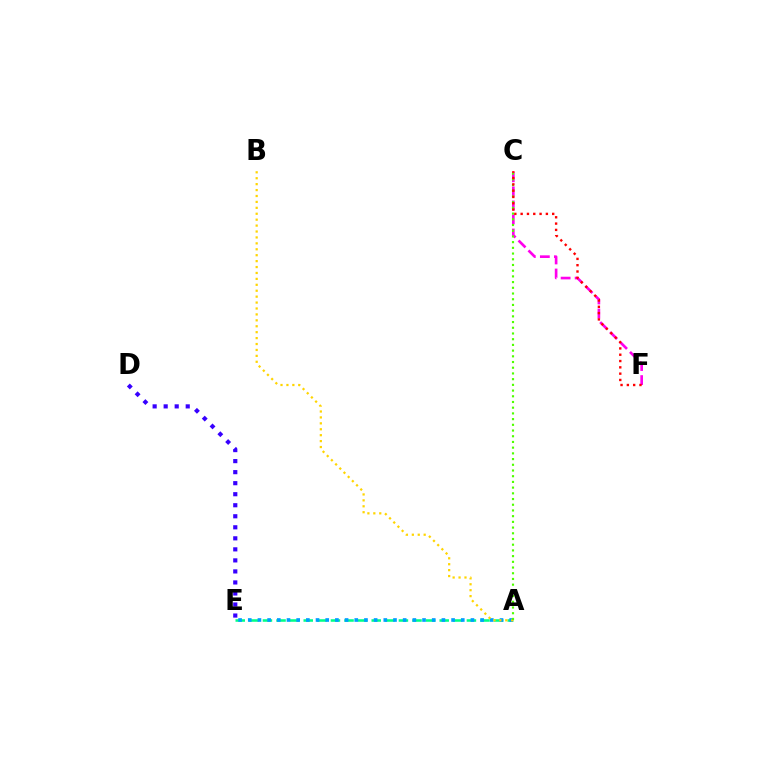{('A', 'E'): [{'color': '#00ff86', 'line_style': 'dashed', 'thickness': 1.85}, {'color': '#009eff', 'line_style': 'dotted', 'thickness': 2.63}], ('A', 'B'): [{'color': '#ffd500', 'line_style': 'dotted', 'thickness': 1.61}], ('C', 'F'): [{'color': '#ff00ed', 'line_style': 'dashed', 'thickness': 1.91}, {'color': '#ff0000', 'line_style': 'dotted', 'thickness': 1.71}], ('D', 'E'): [{'color': '#3700ff', 'line_style': 'dotted', 'thickness': 3.0}], ('A', 'C'): [{'color': '#4fff00', 'line_style': 'dotted', 'thickness': 1.55}]}